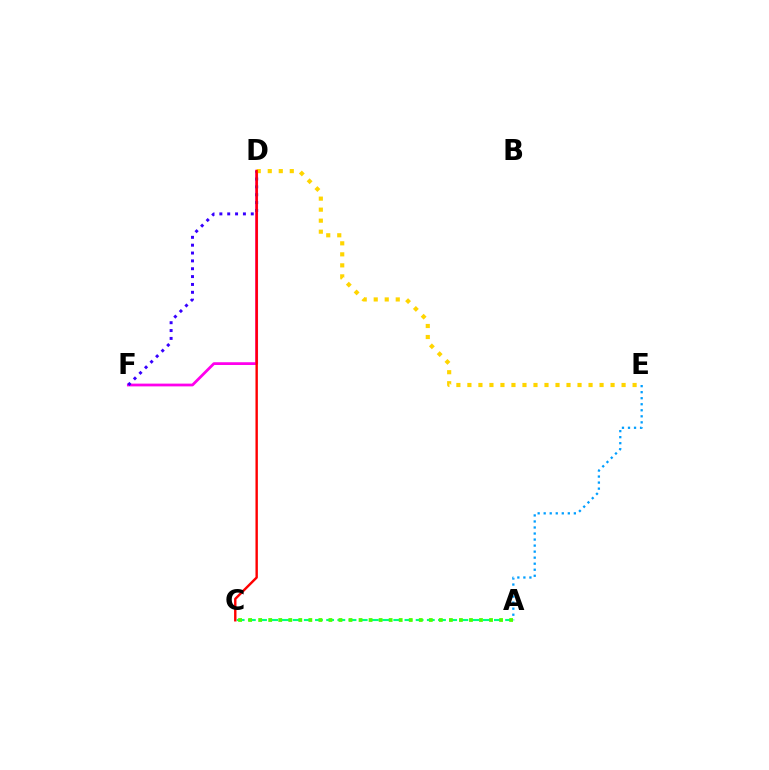{('A', 'E'): [{'color': '#009eff', 'line_style': 'dotted', 'thickness': 1.64}], ('D', 'F'): [{'color': '#ff00ed', 'line_style': 'solid', 'thickness': 1.99}, {'color': '#3700ff', 'line_style': 'dotted', 'thickness': 2.13}], ('A', 'C'): [{'color': '#00ff86', 'line_style': 'dashed', 'thickness': 1.52}, {'color': '#4fff00', 'line_style': 'dotted', 'thickness': 2.73}], ('D', 'E'): [{'color': '#ffd500', 'line_style': 'dotted', 'thickness': 2.99}], ('C', 'D'): [{'color': '#ff0000', 'line_style': 'solid', 'thickness': 1.73}]}